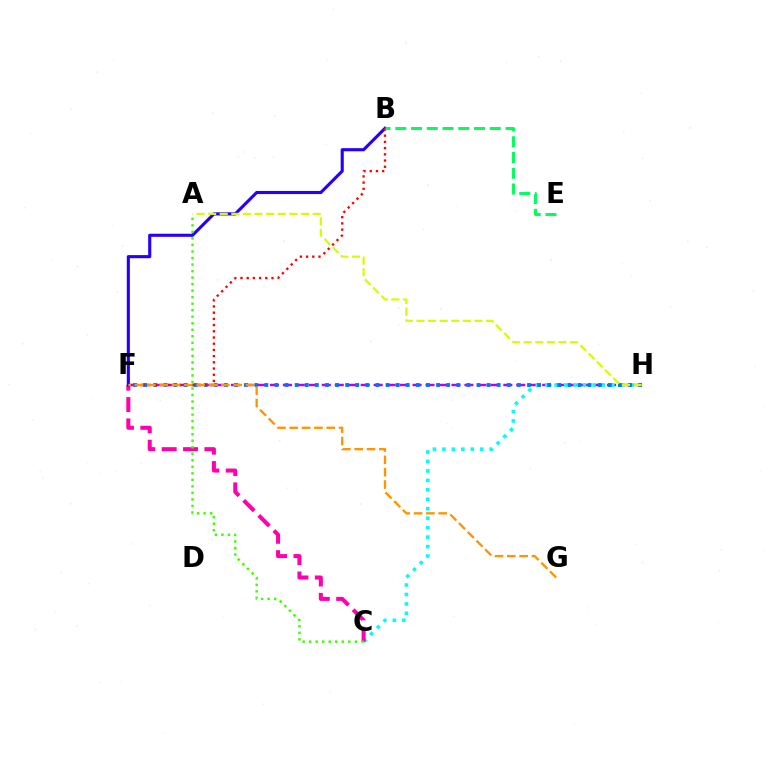{('F', 'H'): [{'color': '#b900ff', 'line_style': 'dashed', 'thickness': 1.76}, {'color': '#0074ff', 'line_style': 'dotted', 'thickness': 2.74}], ('C', 'H'): [{'color': '#00fff6', 'line_style': 'dotted', 'thickness': 2.57}], ('C', 'F'): [{'color': '#ff00ac', 'line_style': 'dashed', 'thickness': 2.9}], ('B', 'F'): [{'color': '#2500ff', 'line_style': 'solid', 'thickness': 2.24}, {'color': '#ff0000', 'line_style': 'dotted', 'thickness': 1.69}], ('A', 'C'): [{'color': '#3dff00', 'line_style': 'dotted', 'thickness': 1.77}], ('B', 'E'): [{'color': '#00ff5c', 'line_style': 'dashed', 'thickness': 2.14}], ('A', 'H'): [{'color': '#d1ff00', 'line_style': 'dashed', 'thickness': 1.58}], ('F', 'G'): [{'color': '#ff9400', 'line_style': 'dashed', 'thickness': 1.68}]}